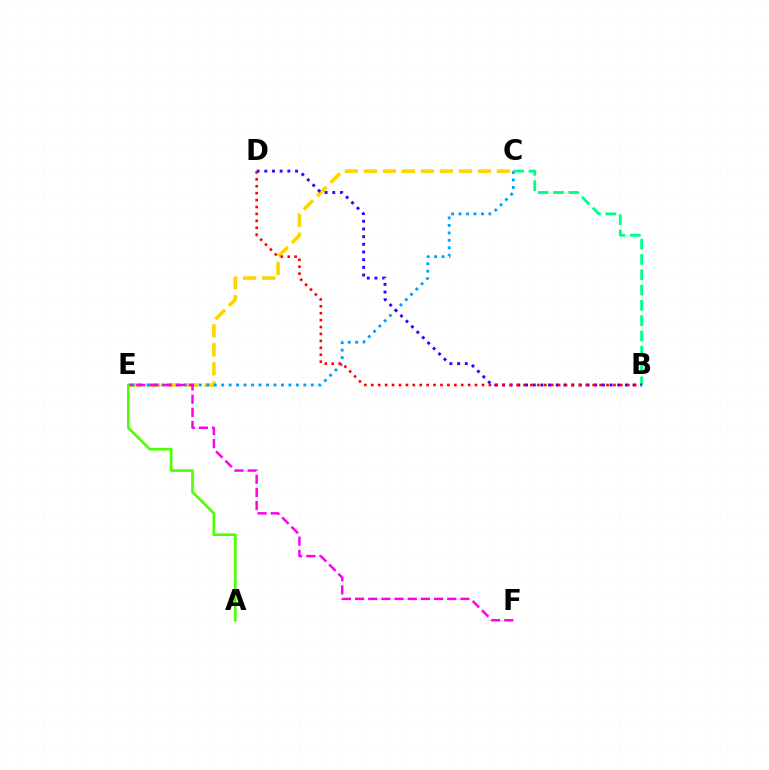{('C', 'E'): [{'color': '#ffd500', 'line_style': 'dashed', 'thickness': 2.58}, {'color': '#009eff', 'line_style': 'dotted', 'thickness': 2.03}], ('E', 'F'): [{'color': '#ff00ed', 'line_style': 'dashed', 'thickness': 1.79}], ('B', 'C'): [{'color': '#00ff86', 'line_style': 'dashed', 'thickness': 2.08}], ('B', 'D'): [{'color': '#3700ff', 'line_style': 'dotted', 'thickness': 2.09}, {'color': '#ff0000', 'line_style': 'dotted', 'thickness': 1.88}], ('A', 'E'): [{'color': '#4fff00', 'line_style': 'solid', 'thickness': 1.92}]}